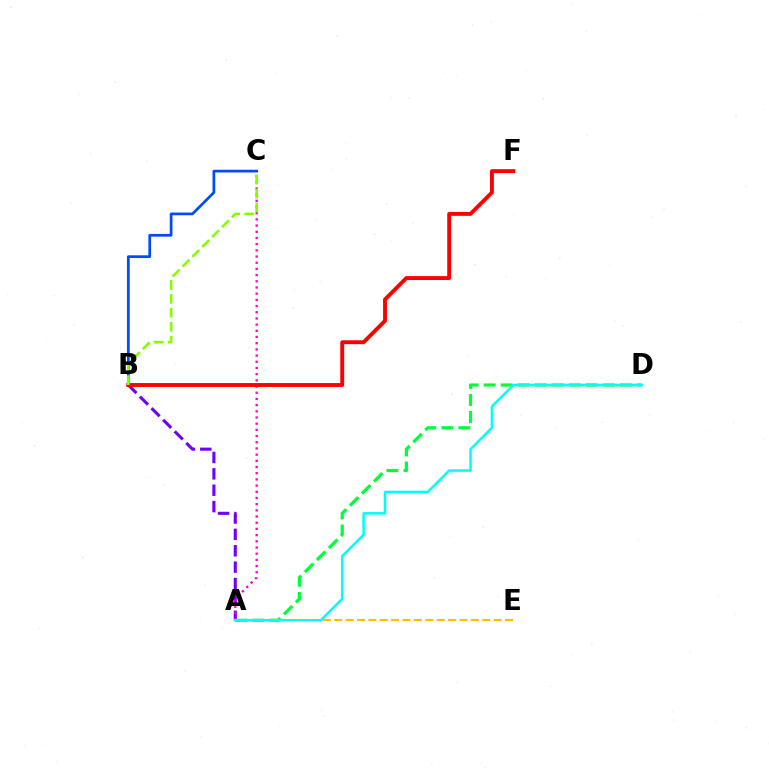{('B', 'C'): [{'color': '#004bff', 'line_style': 'solid', 'thickness': 1.96}, {'color': '#84ff00', 'line_style': 'dashed', 'thickness': 1.89}], ('A', 'E'): [{'color': '#ffbd00', 'line_style': 'dashed', 'thickness': 1.55}], ('A', 'B'): [{'color': '#7200ff', 'line_style': 'dashed', 'thickness': 2.23}], ('A', 'D'): [{'color': '#00ff39', 'line_style': 'dashed', 'thickness': 2.31}, {'color': '#00fff6', 'line_style': 'solid', 'thickness': 1.82}], ('A', 'C'): [{'color': '#ff00cf', 'line_style': 'dotted', 'thickness': 1.68}], ('B', 'F'): [{'color': '#ff0000', 'line_style': 'solid', 'thickness': 2.8}]}